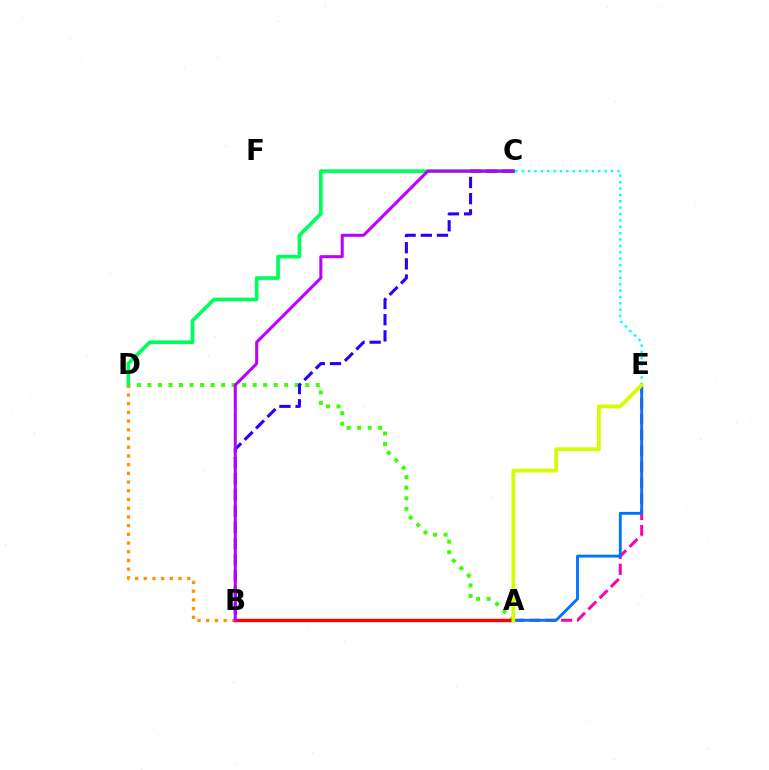{('A', 'E'): [{'color': '#ff00ac', 'line_style': 'dashed', 'thickness': 2.16}, {'color': '#0074ff', 'line_style': 'solid', 'thickness': 2.07}, {'color': '#d1ff00', 'line_style': 'solid', 'thickness': 2.72}], ('A', 'D'): [{'color': '#3dff00', 'line_style': 'dotted', 'thickness': 2.86}], ('C', 'D'): [{'color': '#00ff5c', 'line_style': 'solid', 'thickness': 2.65}], ('C', 'E'): [{'color': '#00fff6', 'line_style': 'dotted', 'thickness': 1.73}], ('B', 'C'): [{'color': '#2500ff', 'line_style': 'dashed', 'thickness': 2.2}, {'color': '#b900ff', 'line_style': 'solid', 'thickness': 2.18}], ('B', 'D'): [{'color': '#ff9400', 'line_style': 'dotted', 'thickness': 2.37}], ('A', 'B'): [{'color': '#ff0000', 'line_style': 'solid', 'thickness': 2.43}]}